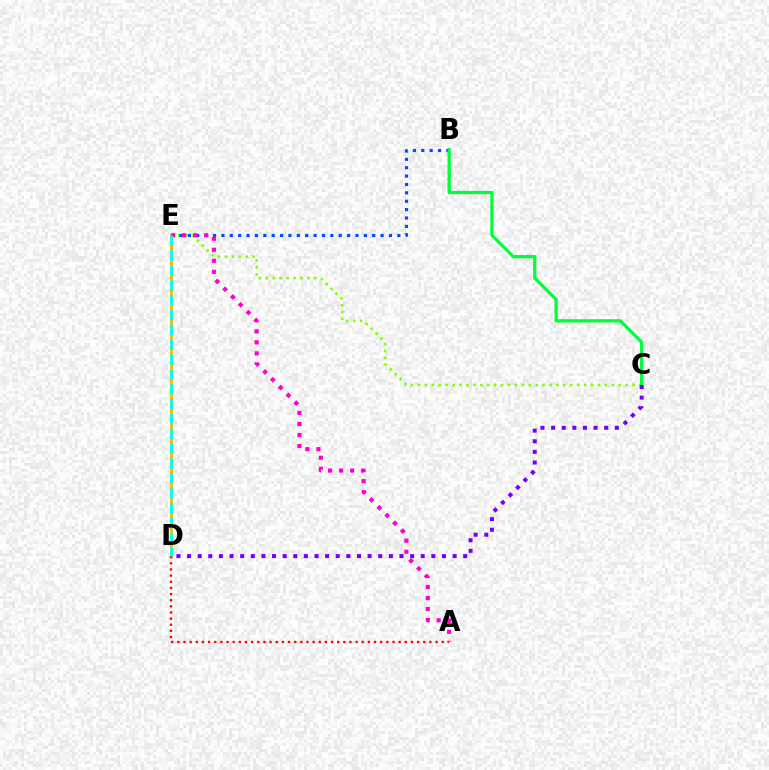{('C', 'E'): [{'color': '#84ff00', 'line_style': 'dotted', 'thickness': 1.88}], ('B', 'E'): [{'color': '#004bff', 'line_style': 'dotted', 'thickness': 2.28}], ('D', 'E'): [{'color': '#ffbd00', 'line_style': 'solid', 'thickness': 2.1}, {'color': '#00fff6', 'line_style': 'dashed', 'thickness': 2.02}], ('A', 'D'): [{'color': '#ff0000', 'line_style': 'dotted', 'thickness': 1.67}], ('B', 'C'): [{'color': '#00ff39', 'line_style': 'solid', 'thickness': 2.35}], ('A', 'E'): [{'color': '#ff00cf', 'line_style': 'dotted', 'thickness': 3.0}], ('C', 'D'): [{'color': '#7200ff', 'line_style': 'dotted', 'thickness': 2.89}]}